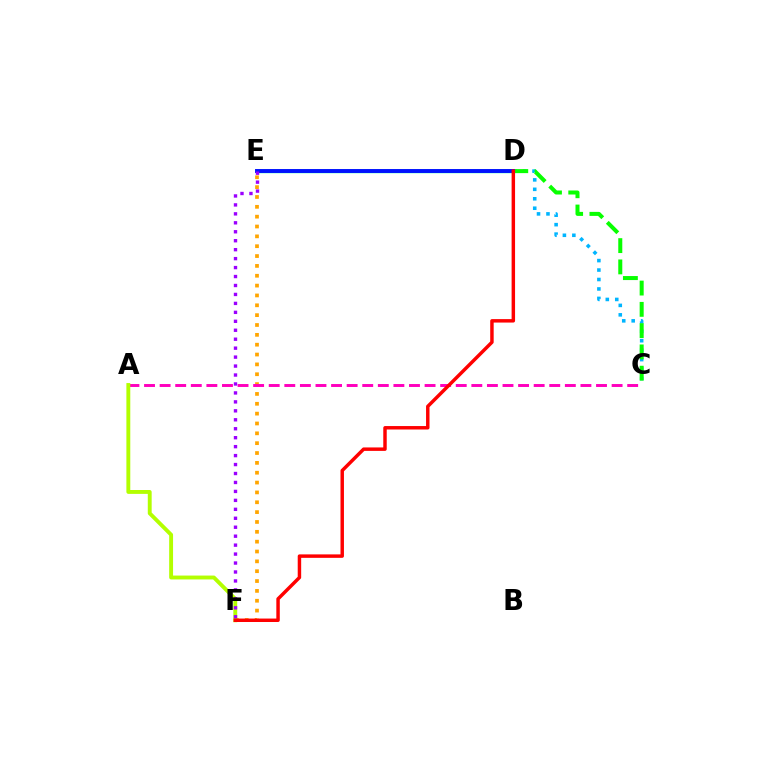{('C', 'D'): [{'color': '#00b5ff', 'line_style': 'dotted', 'thickness': 2.57}, {'color': '#08ff00', 'line_style': 'dashed', 'thickness': 2.89}], ('D', 'E'): [{'color': '#00ff9d', 'line_style': 'solid', 'thickness': 2.47}, {'color': '#0010ff', 'line_style': 'solid', 'thickness': 2.82}], ('E', 'F'): [{'color': '#ffa500', 'line_style': 'dotted', 'thickness': 2.68}, {'color': '#9b00ff', 'line_style': 'dotted', 'thickness': 2.43}], ('A', 'C'): [{'color': '#ff00bd', 'line_style': 'dashed', 'thickness': 2.12}], ('A', 'F'): [{'color': '#b3ff00', 'line_style': 'solid', 'thickness': 2.8}], ('D', 'F'): [{'color': '#ff0000', 'line_style': 'solid', 'thickness': 2.49}]}